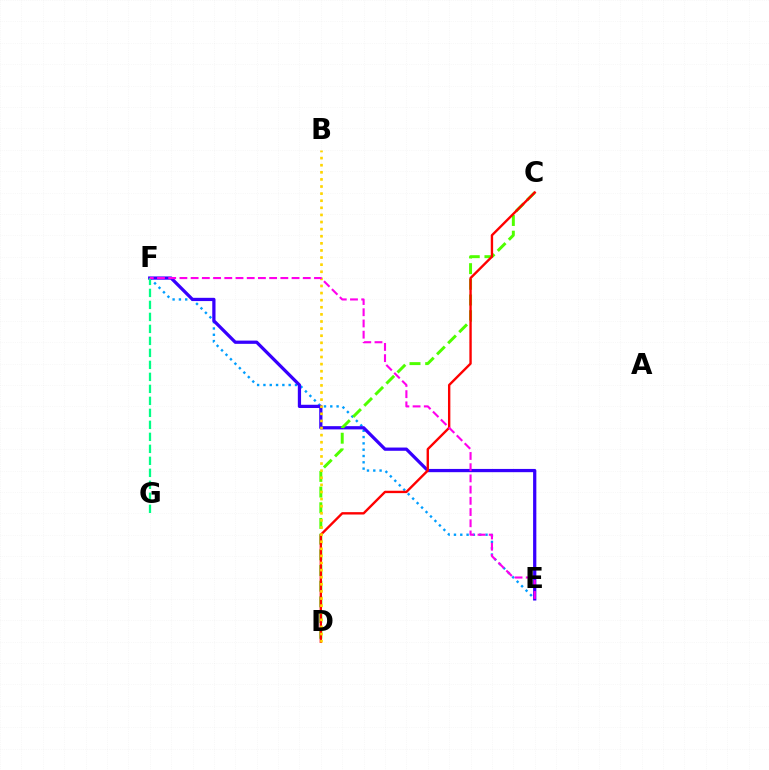{('E', 'F'): [{'color': '#009eff', 'line_style': 'dotted', 'thickness': 1.71}, {'color': '#3700ff', 'line_style': 'solid', 'thickness': 2.34}, {'color': '#ff00ed', 'line_style': 'dashed', 'thickness': 1.52}], ('F', 'G'): [{'color': '#00ff86', 'line_style': 'dashed', 'thickness': 1.63}], ('C', 'D'): [{'color': '#4fff00', 'line_style': 'dashed', 'thickness': 2.13}, {'color': '#ff0000', 'line_style': 'solid', 'thickness': 1.71}], ('B', 'D'): [{'color': '#ffd500', 'line_style': 'dotted', 'thickness': 1.93}]}